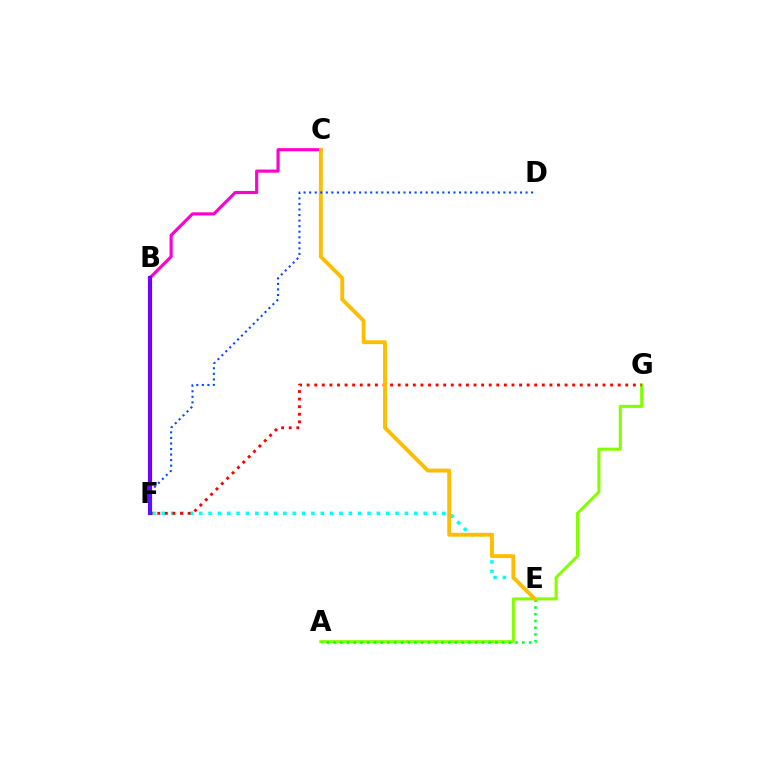{('A', 'G'): [{'color': '#84ff00', 'line_style': 'solid', 'thickness': 2.2}], ('B', 'C'): [{'color': '#ff00cf', 'line_style': 'solid', 'thickness': 2.26}], ('E', 'F'): [{'color': '#00fff6', 'line_style': 'dotted', 'thickness': 2.54}], ('F', 'G'): [{'color': '#ff0000', 'line_style': 'dotted', 'thickness': 2.06}], ('A', 'E'): [{'color': '#00ff39', 'line_style': 'dotted', 'thickness': 1.83}], ('C', 'E'): [{'color': '#ffbd00', 'line_style': 'solid', 'thickness': 2.78}], ('B', 'F'): [{'color': '#7200ff', 'line_style': 'solid', 'thickness': 3.0}], ('D', 'F'): [{'color': '#004bff', 'line_style': 'dotted', 'thickness': 1.51}]}